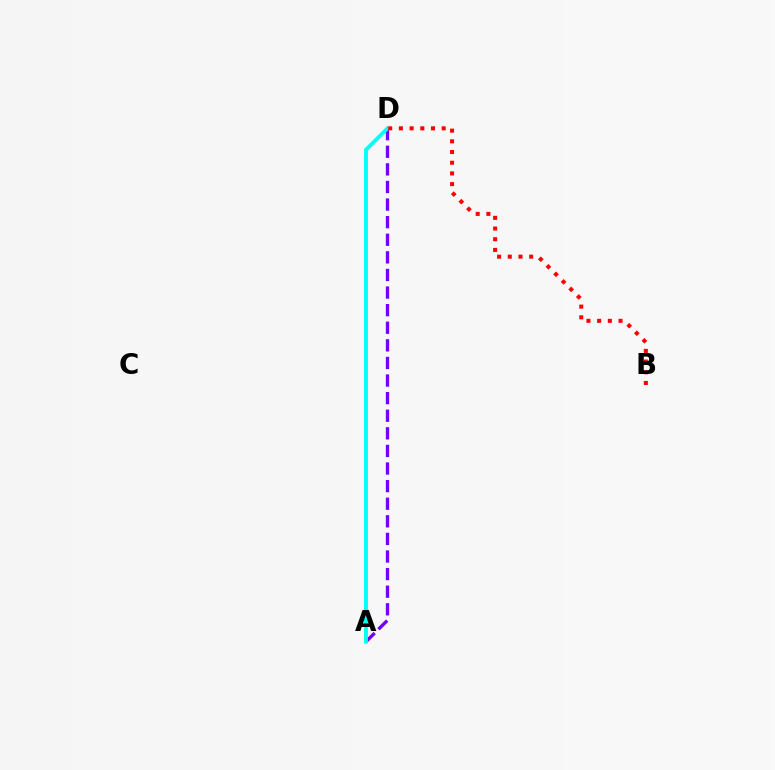{('A', 'D'): [{'color': '#7200ff', 'line_style': 'dashed', 'thickness': 2.39}, {'color': '#84ff00', 'line_style': 'solid', 'thickness': 1.84}, {'color': '#00fff6', 'line_style': 'solid', 'thickness': 2.76}], ('B', 'D'): [{'color': '#ff0000', 'line_style': 'dotted', 'thickness': 2.91}]}